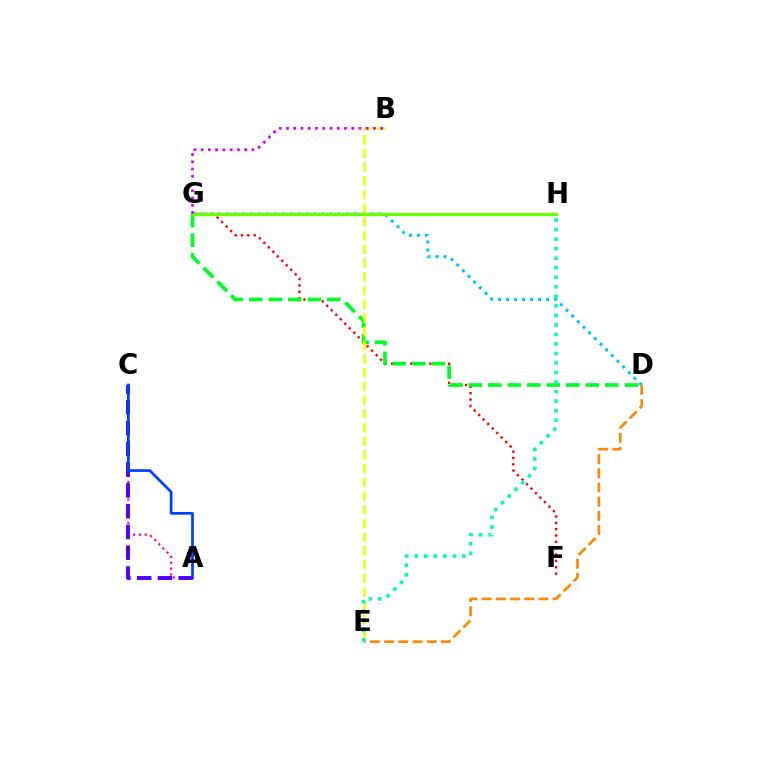{('A', 'C'): [{'color': '#ff00a0', 'line_style': 'dotted', 'thickness': 1.59}, {'color': '#4f00ff', 'line_style': 'dashed', 'thickness': 2.82}, {'color': '#003fff', 'line_style': 'solid', 'thickness': 1.95}], ('F', 'G'): [{'color': '#ff0000', 'line_style': 'dotted', 'thickness': 1.73}], ('D', 'G'): [{'color': '#00ff27', 'line_style': 'dashed', 'thickness': 2.65}, {'color': '#00c7ff', 'line_style': 'dotted', 'thickness': 2.18}], ('D', 'E'): [{'color': '#ff8800', 'line_style': 'dashed', 'thickness': 1.93}], ('G', 'H'): [{'color': '#66ff00', 'line_style': 'solid', 'thickness': 2.37}], ('B', 'E'): [{'color': '#eeff00', 'line_style': 'dashed', 'thickness': 1.86}], ('B', 'G'): [{'color': '#d600ff', 'line_style': 'dotted', 'thickness': 1.97}], ('E', 'H'): [{'color': '#00ffaf', 'line_style': 'dotted', 'thickness': 2.59}]}